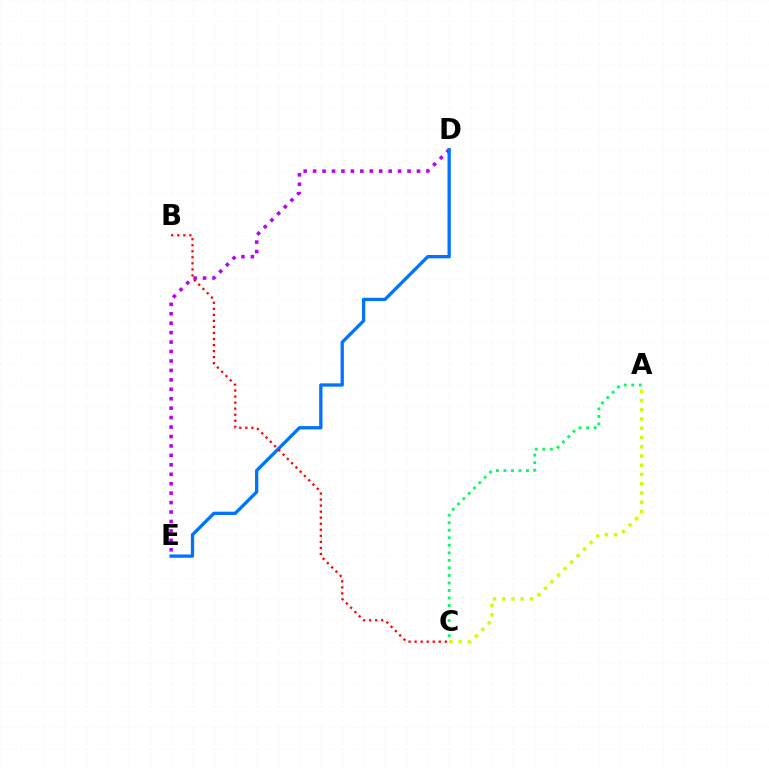{('A', 'C'): [{'color': '#00ff5c', 'line_style': 'dotted', 'thickness': 2.05}, {'color': '#d1ff00', 'line_style': 'dotted', 'thickness': 2.51}], ('D', 'E'): [{'color': '#b900ff', 'line_style': 'dotted', 'thickness': 2.57}, {'color': '#0074ff', 'line_style': 'solid', 'thickness': 2.38}], ('B', 'C'): [{'color': '#ff0000', 'line_style': 'dotted', 'thickness': 1.64}]}